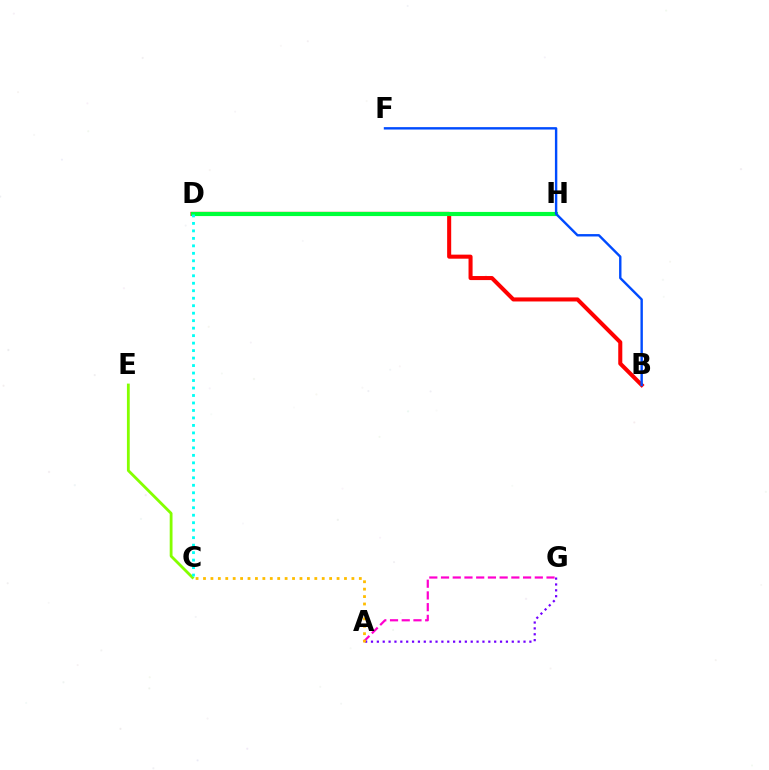{('B', 'D'): [{'color': '#ff0000', 'line_style': 'solid', 'thickness': 2.92}], ('D', 'H'): [{'color': '#00ff39', 'line_style': 'solid', 'thickness': 2.99}], ('B', 'F'): [{'color': '#004bff', 'line_style': 'solid', 'thickness': 1.73}], ('A', 'G'): [{'color': '#ff00cf', 'line_style': 'dashed', 'thickness': 1.59}, {'color': '#7200ff', 'line_style': 'dotted', 'thickness': 1.59}], ('C', 'E'): [{'color': '#84ff00', 'line_style': 'solid', 'thickness': 2.02}], ('A', 'C'): [{'color': '#ffbd00', 'line_style': 'dotted', 'thickness': 2.02}], ('C', 'D'): [{'color': '#00fff6', 'line_style': 'dotted', 'thickness': 2.03}]}